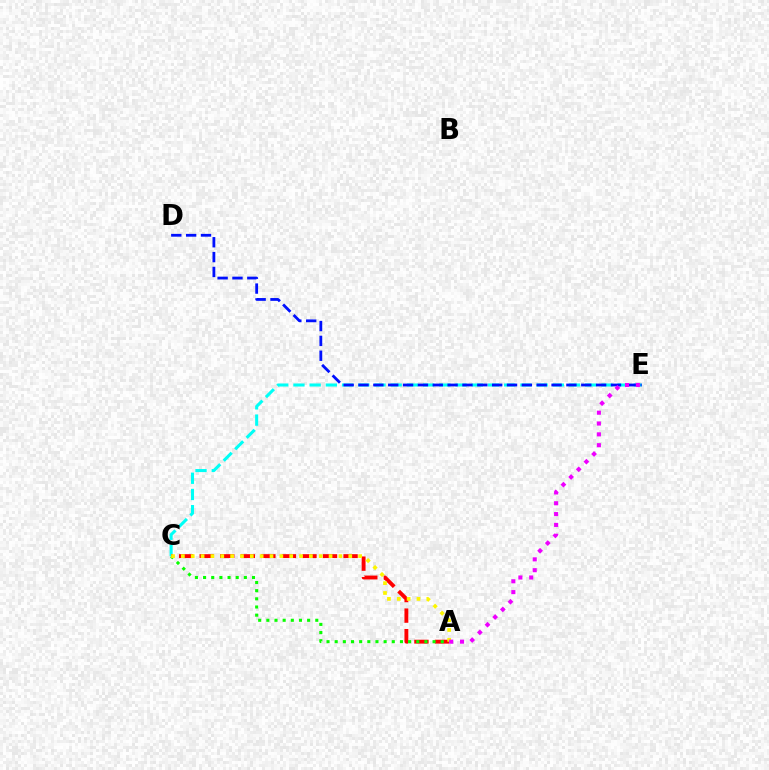{('C', 'E'): [{'color': '#00fff6', 'line_style': 'dashed', 'thickness': 2.2}], ('D', 'E'): [{'color': '#0010ff', 'line_style': 'dashed', 'thickness': 2.02}], ('A', 'C'): [{'color': '#ff0000', 'line_style': 'dashed', 'thickness': 2.79}, {'color': '#08ff00', 'line_style': 'dotted', 'thickness': 2.22}, {'color': '#fcf500', 'line_style': 'dotted', 'thickness': 2.68}], ('A', 'E'): [{'color': '#ee00ff', 'line_style': 'dotted', 'thickness': 2.94}]}